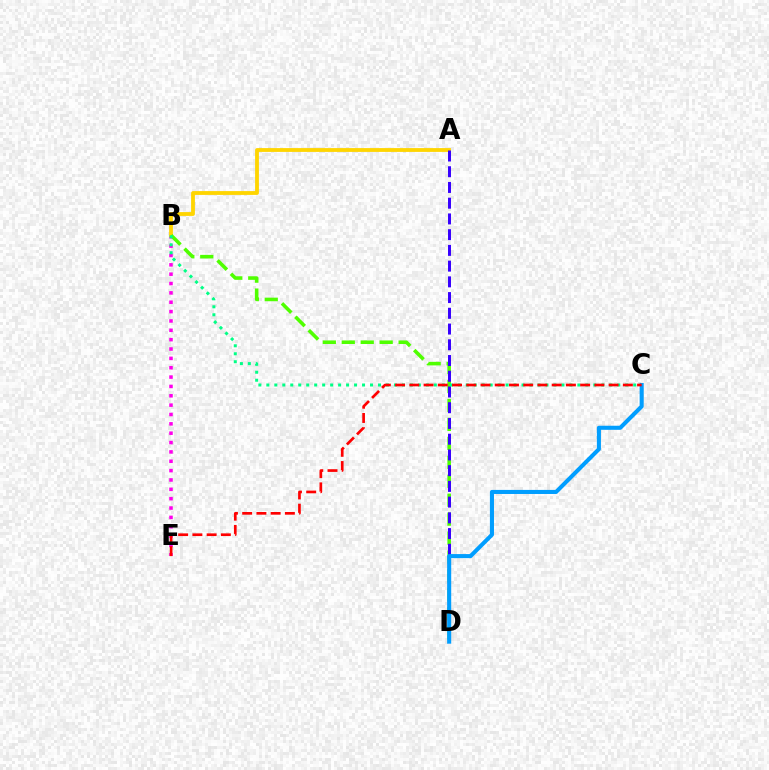{('B', 'E'): [{'color': '#ff00ed', 'line_style': 'dotted', 'thickness': 2.54}], ('A', 'B'): [{'color': '#ffd500', 'line_style': 'solid', 'thickness': 2.75}], ('B', 'D'): [{'color': '#4fff00', 'line_style': 'dashed', 'thickness': 2.57}], ('A', 'D'): [{'color': '#3700ff', 'line_style': 'dashed', 'thickness': 2.14}], ('B', 'C'): [{'color': '#00ff86', 'line_style': 'dotted', 'thickness': 2.17}], ('C', 'D'): [{'color': '#009eff', 'line_style': 'solid', 'thickness': 2.93}], ('C', 'E'): [{'color': '#ff0000', 'line_style': 'dashed', 'thickness': 1.93}]}